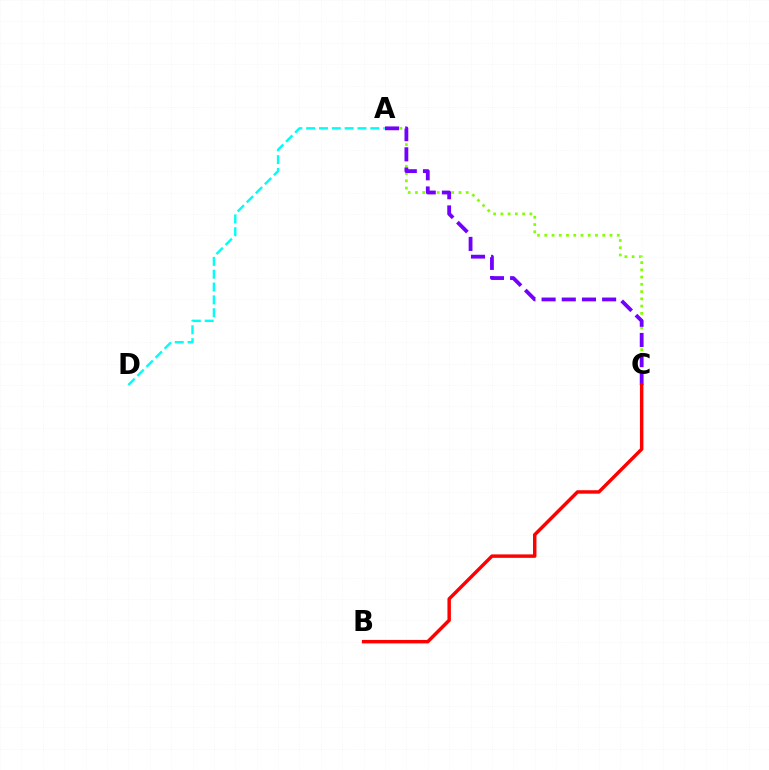{('A', 'D'): [{'color': '#00fff6', 'line_style': 'dashed', 'thickness': 1.74}], ('A', 'C'): [{'color': '#84ff00', 'line_style': 'dotted', 'thickness': 1.97}, {'color': '#7200ff', 'line_style': 'dashed', 'thickness': 2.74}], ('B', 'C'): [{'color': '#ff0000', 'line_style': 'solid', 'thickness': 2.48}]}